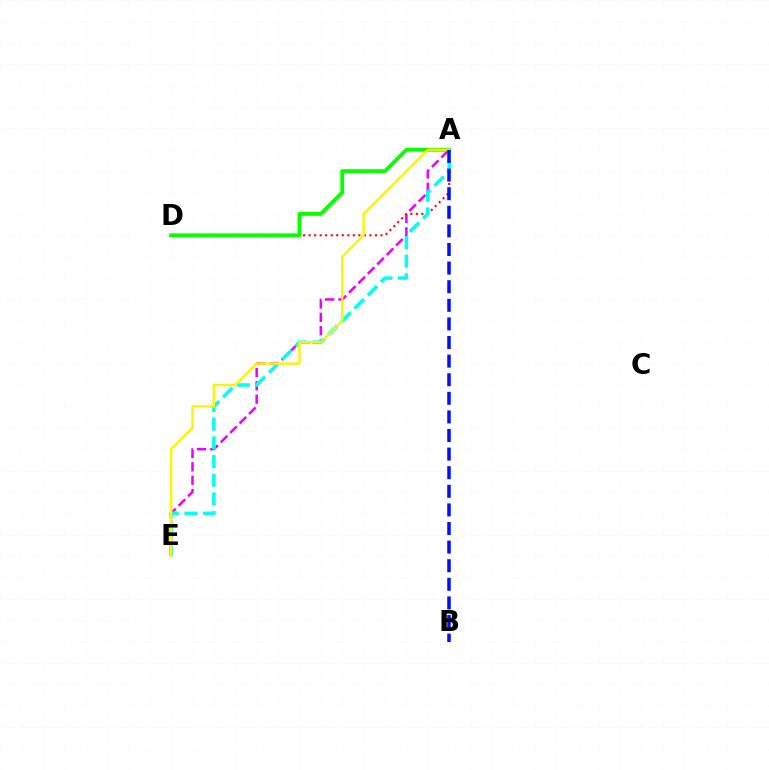{('A', 'E'): [{'color': '#ee00ff', 'line_style': 'dashed', 'thickness': 1.81}, {'color': '#00fff6', 'line_style': 'dashed', 'thickness': 2.54}, {'color': '#fcf500', 'line_style': 'solid', 'thickness': 1.73}], ('A', 'D'): [{'color': '#ff0000', 'line_style': 'dotted', 'thickness': 1.5}, {'color': '#08ff00', 'line_style': 'solid', 'thickness': 2.76}], ('A', 'B'): [{'color': '#0010ff', 'line_style': 'dashed', 'thickness': 2.53}]}